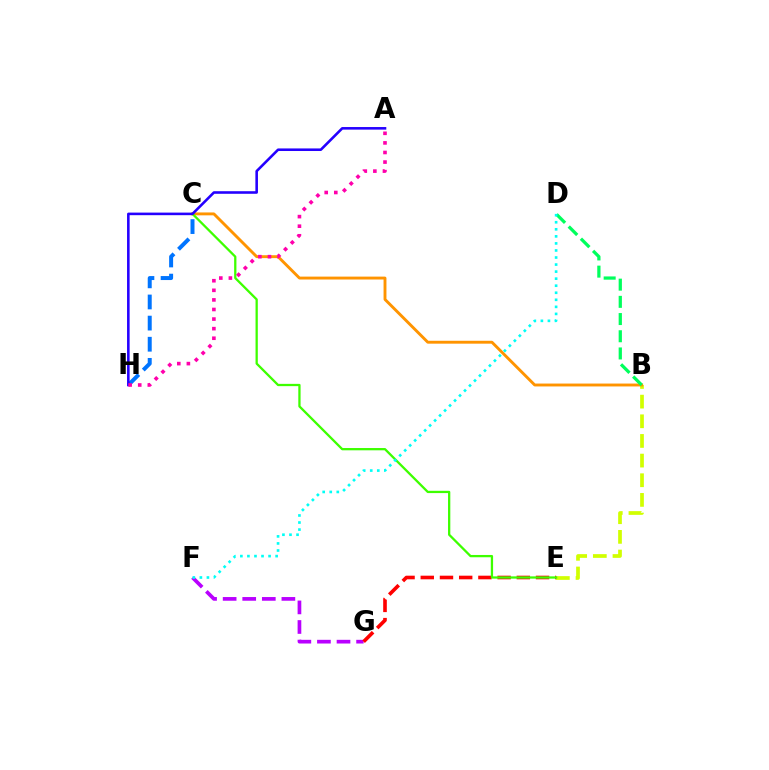{('F', 'G'): [{'color': '#b900ff', 'line_style': 'dashed', 'thickness': 2.66}], ('B', 'E'): [{'color': '#d1ff00', 'line_style': 'dashed', 'thickness': 2.67}], ('E', 'G'): [{'color': '#ff0000', 'line_style': 'dashed', 'thickness': 2.61}], ('C', 'H'): [{'color': '#0074ff', 'line_style': 'dashed', 'thickness': 2.87}], ('B', 'C'): [{'color': '#ff9400', 'line_style': 'solid', 'thickness': 2.08}], ('C', 'E'): [{'color': '#3dff00', 'line_style': 'solid', 'thickness': 1.64}], ('B', 'D'): [{'color': '#00ff5c', 'line_style': 'dashed', 'thickness': 2.34}], ('A', 'H'): [{'color': '#2500ff', 'line_style': 'solid', 'thickness': 1.86}, {'color': '#ff00ac', 'line_style': 'dotted', 'thickness': 2.6}], ('D', 'F'): [{'color': '#00fff6', 'line_style': 'dotted', 'thickness': 1.92}]}